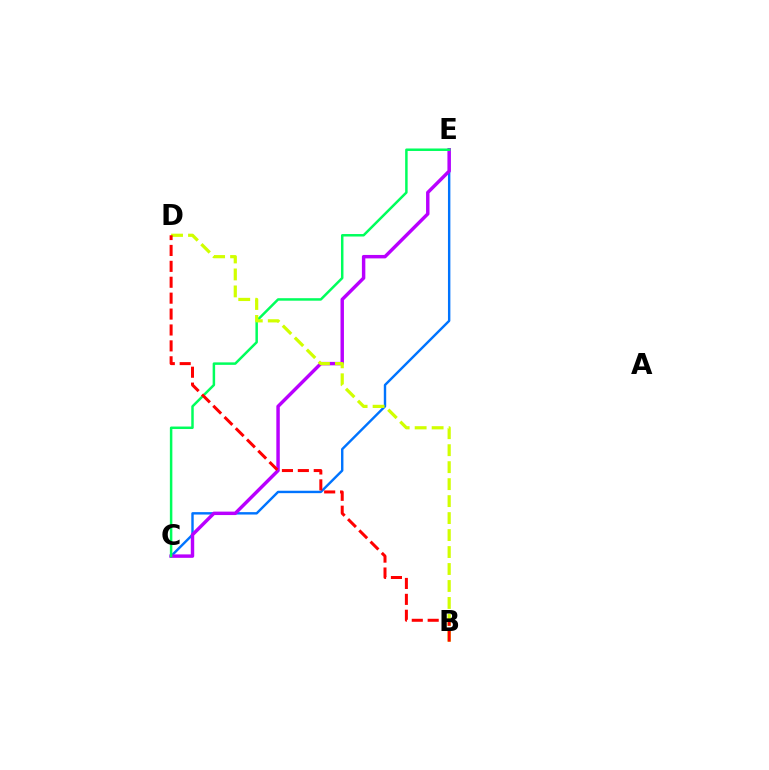{('C', 'E'): [{'color': '#0074ff', 'line_style': 'solid', 'thickness': 1.74}, {'color': '#b900ff', 'line_style': 'solid', 'thickness': 2.48}, {'color': '#00ff5c', 'line_style': 'solid', 'thickness': 1.79}], ('B', 'D'): [{'color': '#d1ff00', 'line_style': 'dashed', 'thickness': 2.31}, {'color': '#ff0000', 'line_style': 'dashed', 'thickness': 2.16}]}